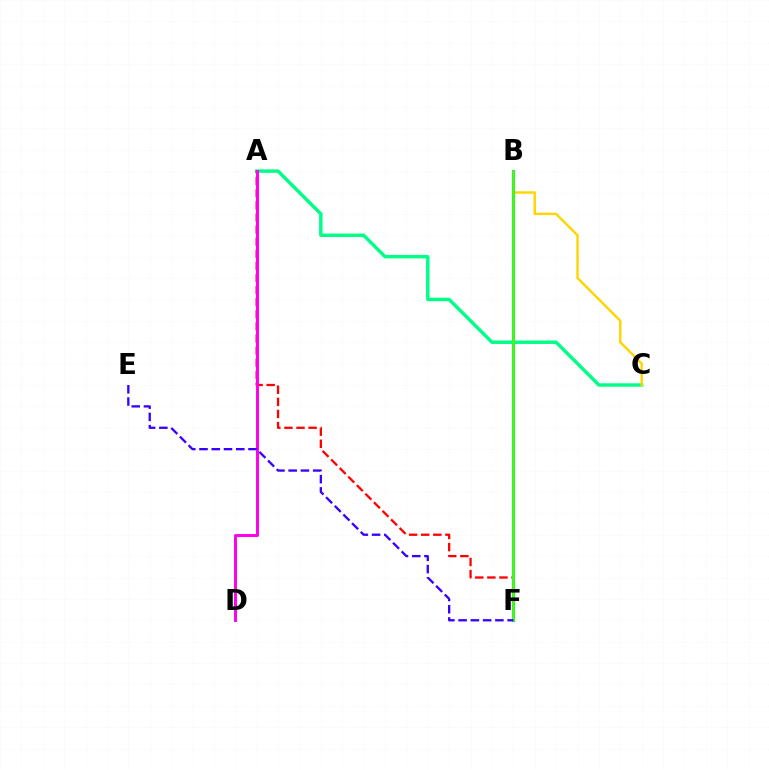{('A', 'C'): [{'color': '#00ff86', 'line_style': 'solid', 'thickness': 2.48}], ('A', 'F'): [{'color': '#ff0000', 'line_style': 'dashed', 'thickness': 1.64}], ('B', 'C'): [{'color': '#ffd500', 'line_style': 'solid', 'thickness': 1.74}], ('B', 'F'): [{'color': '#009eff', 'line_style': 'solid', 'thickness': 2.3}, {'color': '#4fff00', 'line_style': 'solid', 'thickness': 1.87}], ('A', 'D'): [{'color': '#ff00ed', 'line_style': 'solid', 'thickness': 2.13}], ('E', 'F'): [{'color': '#3700ff', 'line_style': 'dashed', 'thickness': 1.66}]}